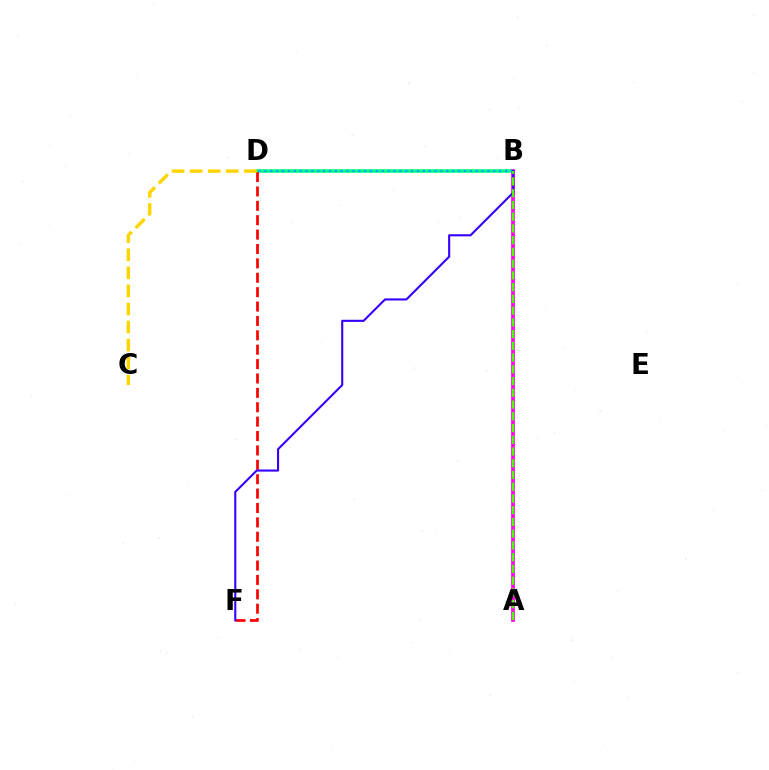{('B', 'D'): [{'color': '#00ff86', 'line_style': 'solid', 'thickness': 2.59}, {'color': '#009eff', 'line_style': 'dotted', 'thickness': 1.59}], ('D', 'F'): [{'color': '#ff0000', 'line_style': 'dashed', 'thickness': 1.95}], ('A', 'B'): [{'color': '#ff00ed', 'line_style': 'solid', 'thickness': 2.69}, {'color': '#4fff00', 'line_style': 'dashed', 'thickness': 1.6}], ('B', 'F'): [{'color': '#3700ff', 'line_style': 'solid', 'thickness': 1.52}], ('C', 'D'): [{'color': '#ffd500', 'line_style': 'dashed', 'thickness': 2.45}]}